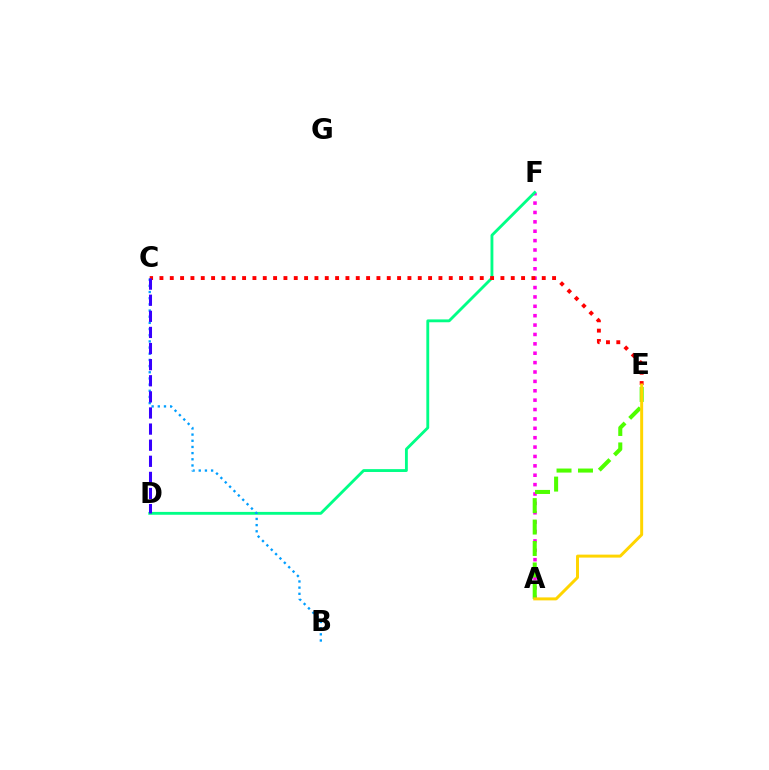{('A', 'F'): [{'color': '#ff00ed', 'line_style': 'dotted', 'thickness': 2.55}], ('D', 'F'): [{'color': '#00ff86', 'line_style': 'solid', 'thickness': 2.05}], ('C', 'E'): [{'color': '#ff0000', 'line_style': 'dotted', 'thickness': 2.81}], ('B', 'C'): [{'color': '#009eff', 'line_style': 'dotted', 'thickness': 1.68}], ('A', 'E'): [{'color': '#4fff00', 'line_style': 'dashed', 'thickness': 2.91}, {'color': '#ffd500', 'line_style': 'solid', 'thickness': 2.14}], ('C', 'D'): [{'color': '#3700ff', 'line_style': 'dashed', 'thickness': 2.19}]}